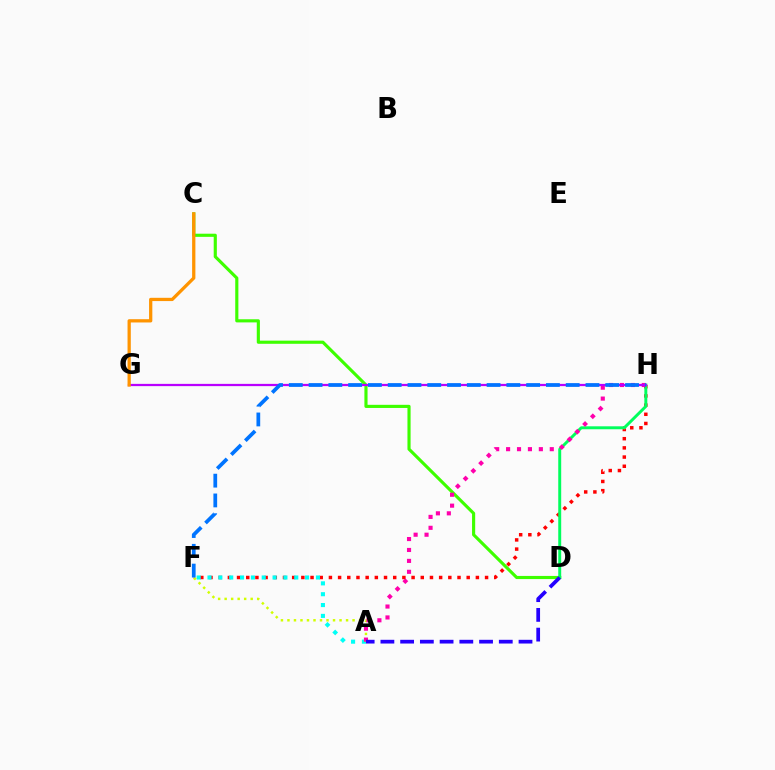{('C', 'D'): [{'color': '#3dff00', 'line_style': 'solid', 'thickness': 2.26}], ('F', 'H'): [{'color': '#ff0000', 'line_style': 'dotted', 'thickness': 2.5}, {'color': '#0074ff', 'line_style': 'dashed', 'thickness': 2.69}], ('A', 'F'): [{'color': '#00fff6', 'line_style': 'dotted', 'thickness': 2.95}, {'color': '#d1ff00', 'line_style': 'dotted', 'thickness': 1.77}], ('D', 'H'): [{'color': '#00ff5c', 'line_style': 'solid', 'thickness': 2.12}], ('A', 'H'): [{'color': '#ff00ac', 'line_style': 'dotted', 'thickness': 2.97}], ('G', 'H'): [{'color': '#b900ff', 'line_style': 'solid', 'thickness': 1.62}], ('A', 'D'): [{'color': '#2500ff', 'line_style': 'dashed', 'thickness': 2.68}], ('C', 'G'): [{'color': '#ff9400', 'line_style': 'solid', 'thickness': 2.35}]}